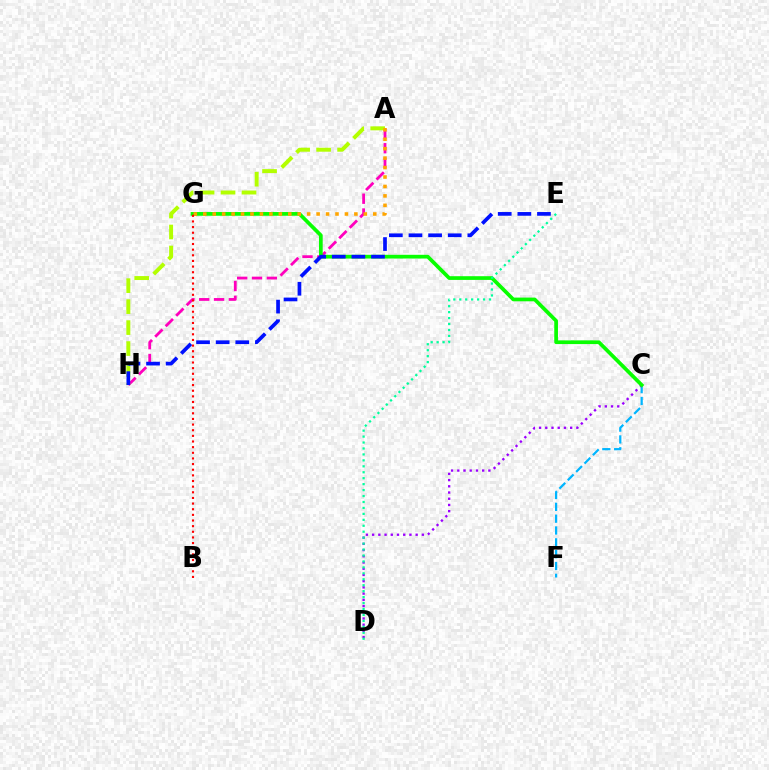{('C', 'F'): [{'color': '#00b5ff', 'line_style': 'dashed', 'thickness': 1.61}], ('A', 'H'): [{'color': '#ff00bd', 'line_style': 'dashed', 'thickness': 2.02}, {'color': '#b3ff00', 'line_style': 'dashed', 'thickness': 2.85}], ('C', 'D'): [{'color': '#9b00ff', 'line_style': 'dotted', 'thickness': 1.69}], ('C', 'G'): [{'color': '#08ff00', 'line_style': 'solid', 'thickness': 2.67}], ('D', 'E'): [{'color': '#00ff9d', 'line_style': 'dotted', 'thickness': 1.62}], ('E', 'H'): [{'color': '#0010ff', 'line_style': 'dashed', 'thickness': 2.67}], ('A', 'G'): [{'color': '#ffa500', 'line_style': 'dotted', 'thickness': 2.57}], ('B', 'G'): [{'color': '#ff0000', 'line_style': 'dotted', 'thickness': 1.53}]}